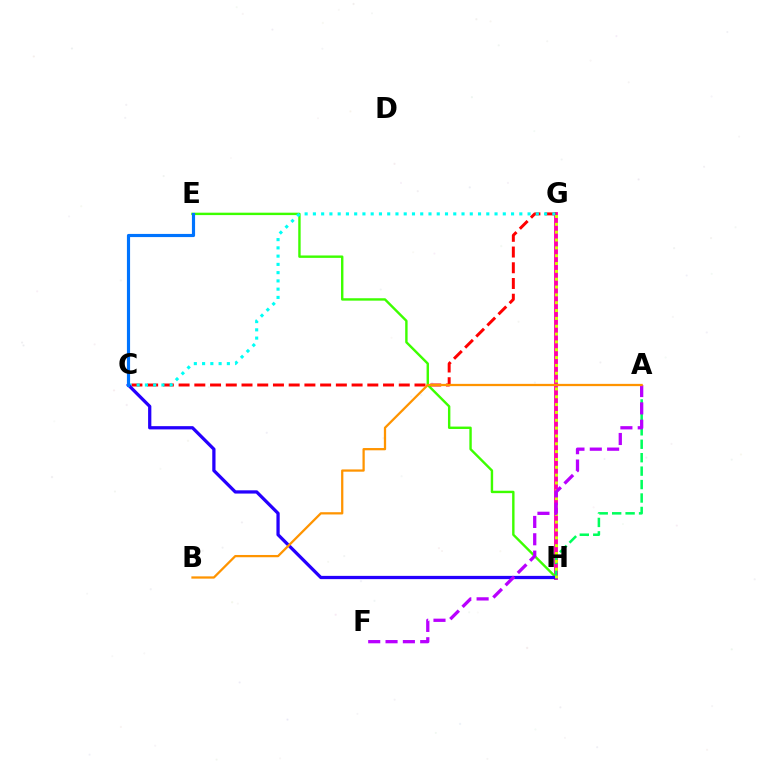{('G', 'H'): [{'color': '#ff00ac', 'line_style': 'solid', 'thickness': 2.78}, {'color': '#d1ff00', 'line_style': 'dotted', 'thickness': 2.13}], ('E', 'H'): [{'color': '#3dff00', 'line_style': 'solid', 'thickness': 1.73}], ('C', 'G'): [{'color': '#ff0000', 'line_style': 'dashed', 'thickness': 2.14}, {'color': '#00fff6', 'line_style': 'dotted', 'thickness': 2.24}], ('A', 'H'): [{'color': '#00ff5c', 'line_style': 'dashed', 'thickness': 1.83}], ('C', 'H'): [{'color': '#2500ff', 'line_style': 'solid', 'thickness': 2.35}], ('C', 'E'): [{'color': '#0074ff', 'line_style': 'solid', 'thickness': 2.27}], ('A', 'F'): [{'color': '#b900ff', 'line_style': 'dashed', 'thickness': 2.35}], ('A', 'B'): [{'color': '#ff9400', 'line_style': 'solid', 'thickness': 1.63}]}